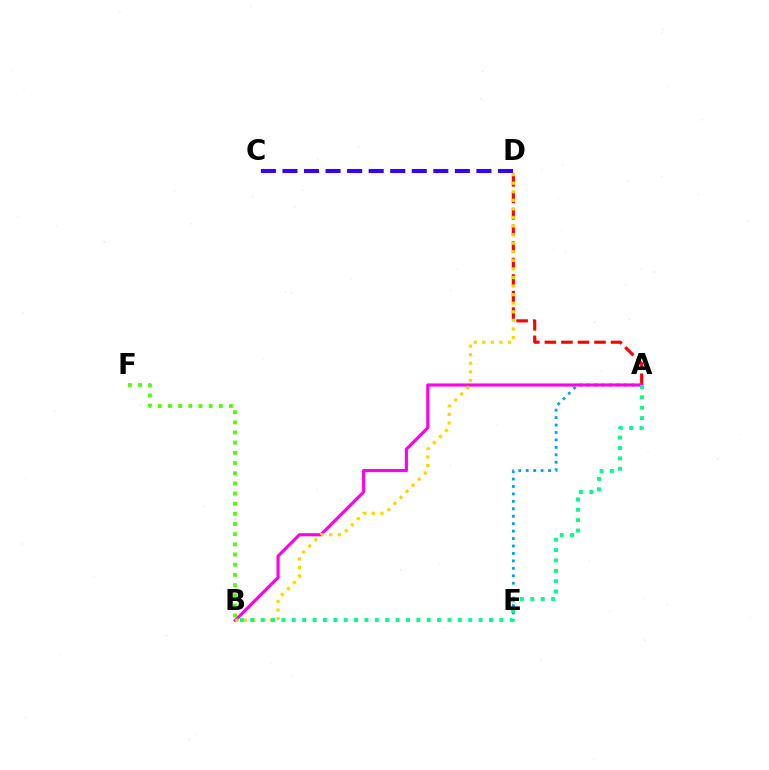{('A', 'D'): [{'color': '#ff0000', 'line_style': 'dashed', 'thickness': 2.25}], ('A', 'E'): [{'color': '#009eff', 'line_style': 'dotted', 'thickness': 2.02}], ('A', 'B'): [{'color': '#ff00ed', 'line_style': 'solid', 'thickness': 2.25}, {'color': '#00ff86', 'line_style': 'dotted', 'thickness': 2.82}], ('B', 'D'): [{'color': '#ffd500', 'line_style': 'dotted', 'thickness': 2.33}], ('C', 'D'): [{'color': '#3700ff', 'line_style': 'dashed', 'thickness': 2.93}], ('B', 'F'): [{'color': '#4fff00', 'line_style': 'dotted', 'thickness': 2.76}]}